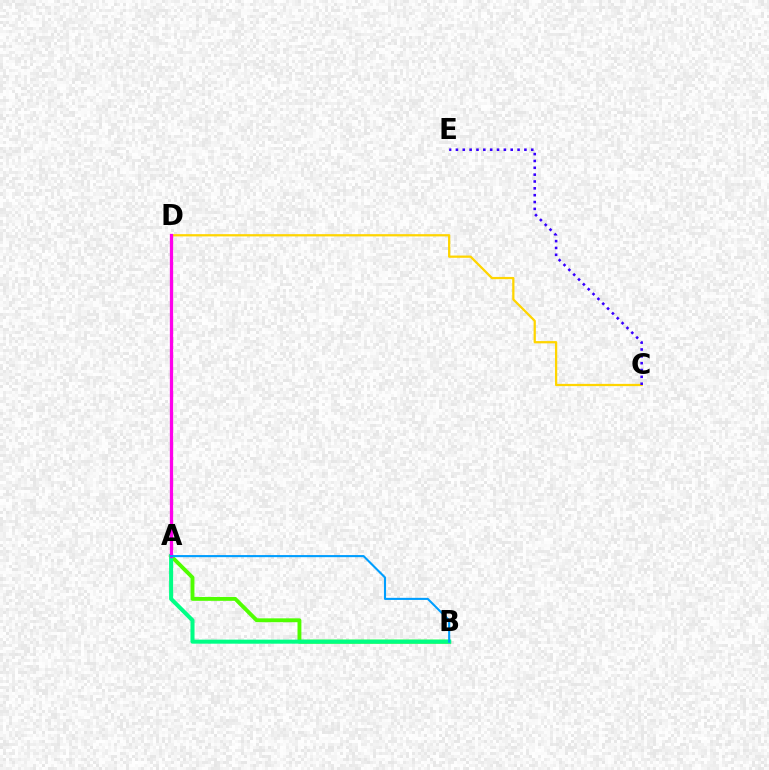{('A', 'D'): [{'color': '#ff0000', 'line_style': 'dotted', 'thickness': 1.97}, {'color': '#ff00ed', 'line_style': 'solid', 'thickness': 2.35}], ('A', 'B'): [{'color': '#4fff00', 'line_style': 'solid', 'thickness': 2.79}, {'color': '#00ff86', 'line_style': 'solid', 'thickness': 2.91}, {'color': '#009eff', 'line_style': 'solid', 'thickness': 1.51}], ('C', 'D'): [{'color': '#ffd500', 'line_style': 'solid', 'thickness': 1.63}], ('C', 'E'): [{'color': '#3700ff', 'line_style': 'dotted', 'thickness': 1.86}]}